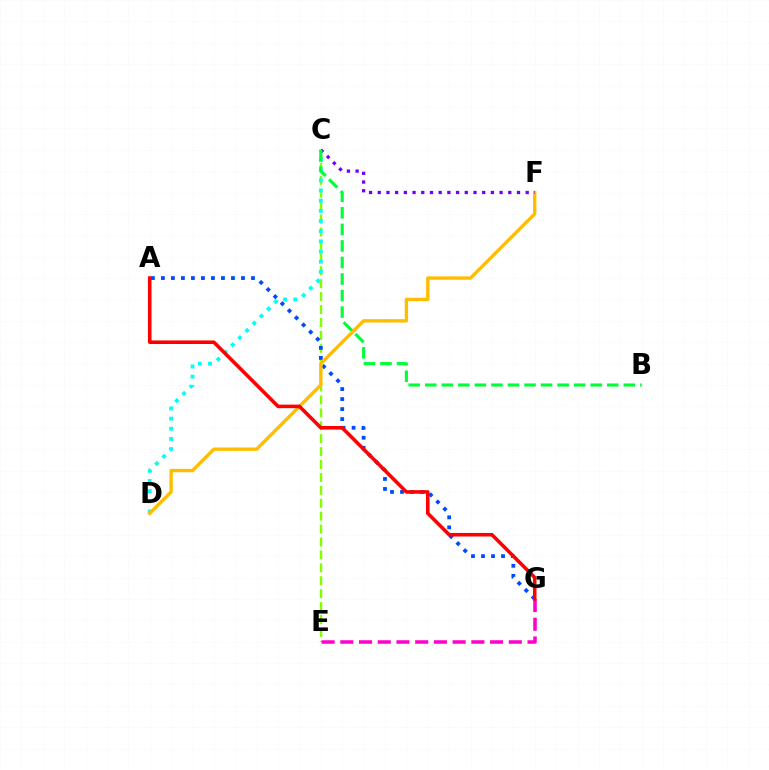{('C', 'E'): [{'color': '#84ff00', 'line_style': 'dashed', 'thickness': 1.75}], ('C', 'D'): [{'color': '#00fff6', 'line_style': 'dotted', 'thickness': 2.76}], ('A', 'G'): [{'color': '#004bff', 'line_style': 'dotted', 'thickness': 2.72}, {'color': '#ff0000', 'line_style': 'solid', 'thickness': 2.57}], ('D', 'F'): [{'color': '#ffbd00', 'line_style': 'solid', 'thickness': 2.43}], ('C', 'F'): [{'color': '#7200ff', 'line_style': 'dotted', 'thickness': 2.36}], ('E', 'G'): [{'color': '#ff00cf', 'line_style': 'dashed', 'thickness': 2.54}], ('B', 'C'): [{'color': '#00ff39', 'line_style': 'dashed', 'thickness': 2.25}]}